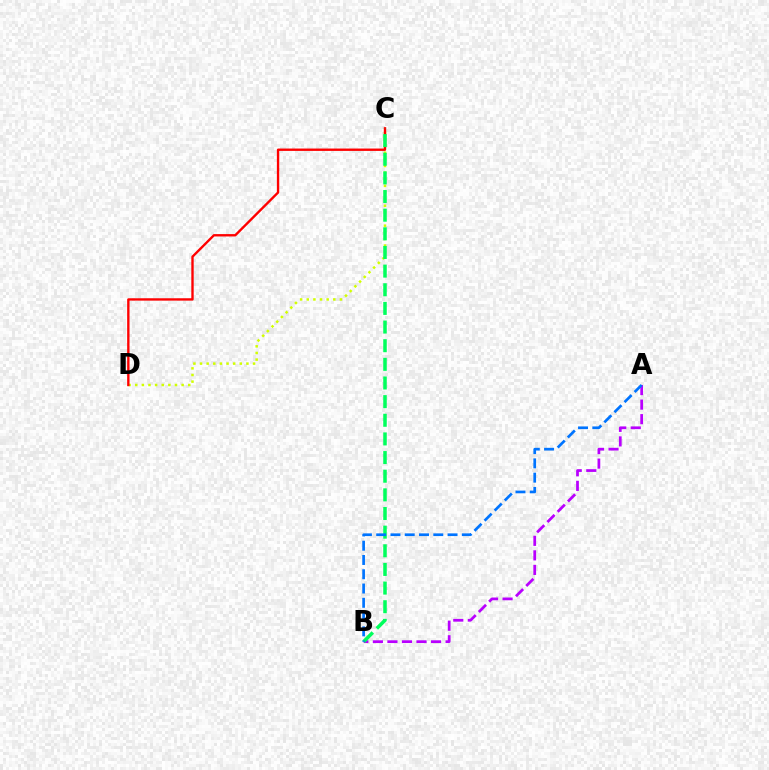{('C', 'D'): [{'color': '#d1ff00', 'line_style': 'dotted', 'thickness': 1.8}, {'color': '#ff0000', 'line_style': 'solid', 'thickness': 1.71}], ('A', 'B'): [{'color': '#b900ff', 'line_style': 'dashed', 'thickness': 1.98}, {'color': '#0074ff', 'line_style': 'dashed', 'thickness': 1.94}], ('B', 'C'): [{'color': '#00ff5c', 'line_style': 'dashed', 'thickness': 2.53}]}